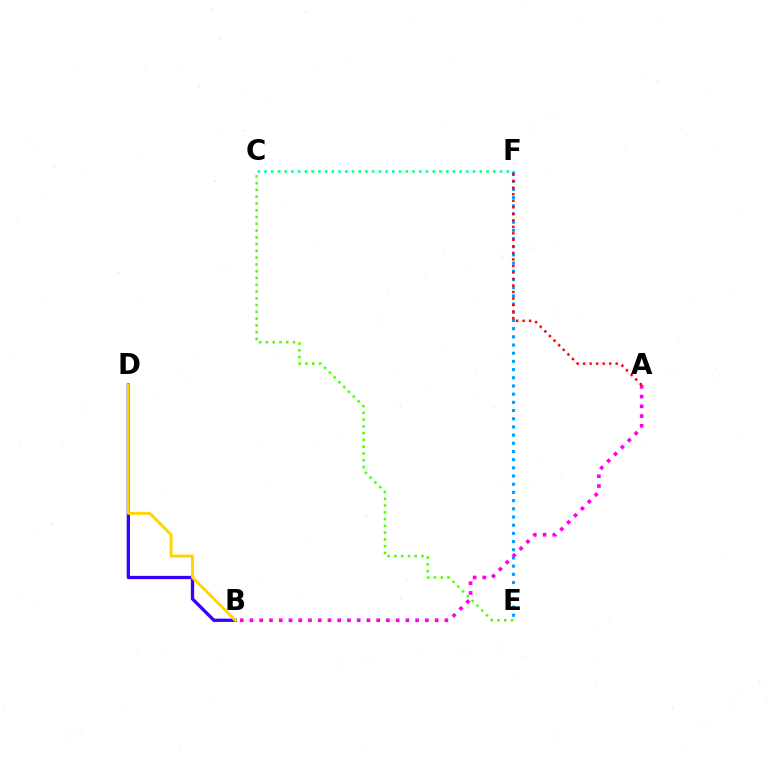{('C', 'F'): [{'color': '#00ff86', 'line_style': 'dotted', 'thickness': 1.83}], ('B', 'D'): [{'color': '#3700ff', 'line_style': 'solid', 'thickness': 2.36}, {'color': '#ffd500', 'line_style': 'solid', 'thickness': 2.09}], ('C', 'E'): [{'color': '#4fff00', 'line_style': 'dotted', 'thickness': 1.84}], ('E', 'F'): [{'color': '#009eff', 'line_style': 'dotted', 'thickness': 2.23}], ('A', 'B'): [{'color': '#ff00ed', 'line_style': 'dotted', 'thickness': 2.65}], ('A', 'F'): [{'color': '#ff0000', 'line_style': 'dotted', 'thickness': 1.77}]}